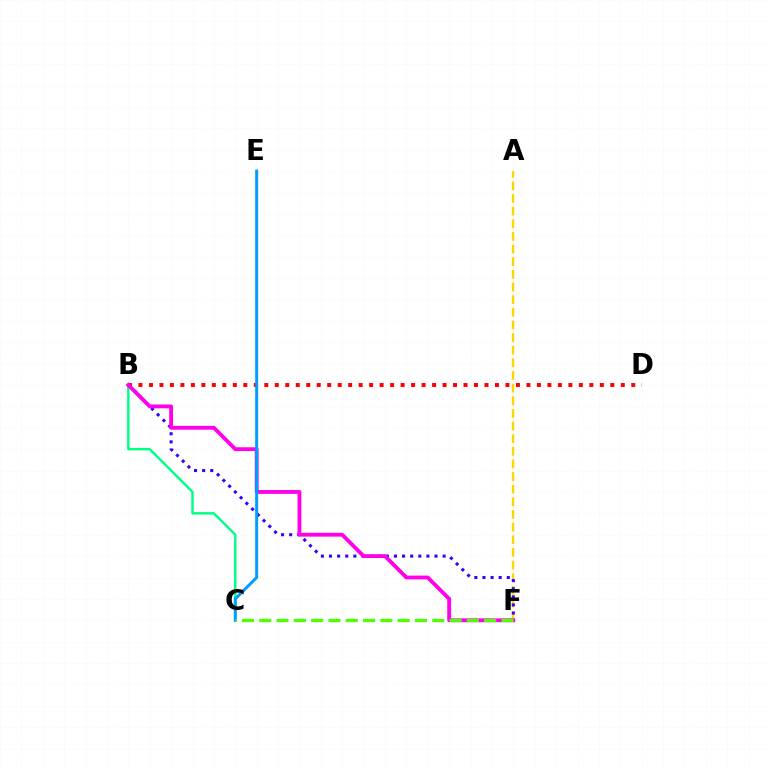{('A', 'F'): [{'color': '#ffd500', 'line_style': 'dashed', 'thickness': 1.72}], ('B', 'D'): [{'color': '#ff0000', 'line_style': 'dotted', 'thickness': 2.85}], ('B', 'C'): [{'color': '#00ff86', 'line_style': 'solid', 'thickness': 1.77}], ('B', 'F'): [{'color': '#3700ff', 'line_style': 'dotted', 'thickness': 2.21}, {'color': '#ff00ed', 'line_style': 'solid', 'thickness': 2.76}], ('C', 'E'): [{'color': '#009eff', 'line_style': 'solid', 'thickness': 2.15}], ('C', 'F'): [{'color': '#4fff00', 'line_style': 'dashed', 'thickness': 2.35}]}